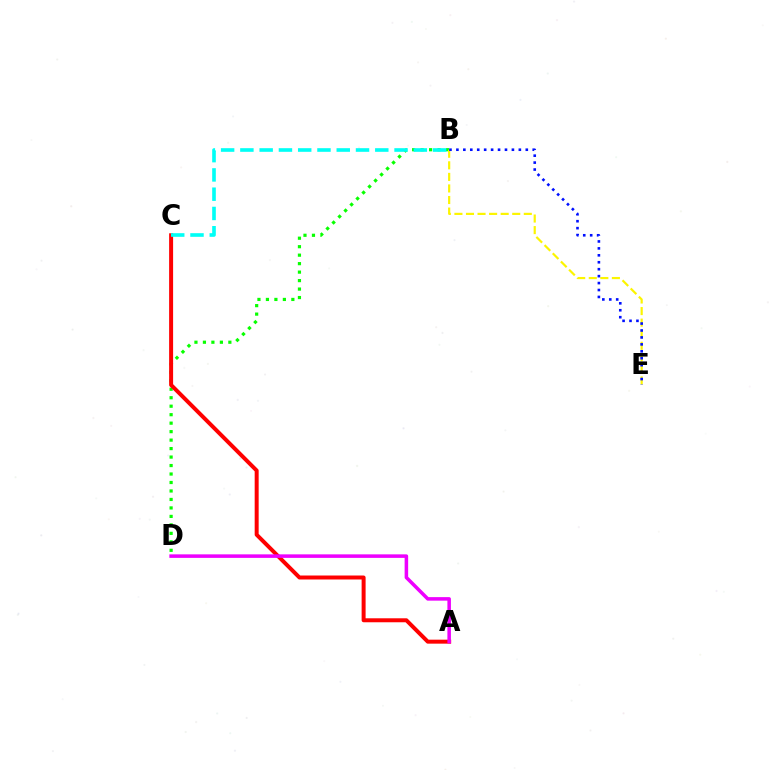{('B', 'D'): [{'color': '#08ff00', 'line_style': 'dotted', 'thickness': 2.3}], ('A', 'C'): [{'color': '#ff0000', 'line_style': 'solid', 'thickness': 2.87}], ('A', 'D'): [{'color': '#ee00ff', 'line_style': 'solid', 'thickness': 2.54}], ('B', 'E'): [{'color': '#fcf500', 'line_style': 'dashed', 'thickness': 1.57}, {'color': '#0010ff', 'line_style': 'dotted', 'thickness': 1.89}], ('B', 'C'): [{'color': '#00fff6', 'line_style': 'dashed', 'thickness': 2.62}]}